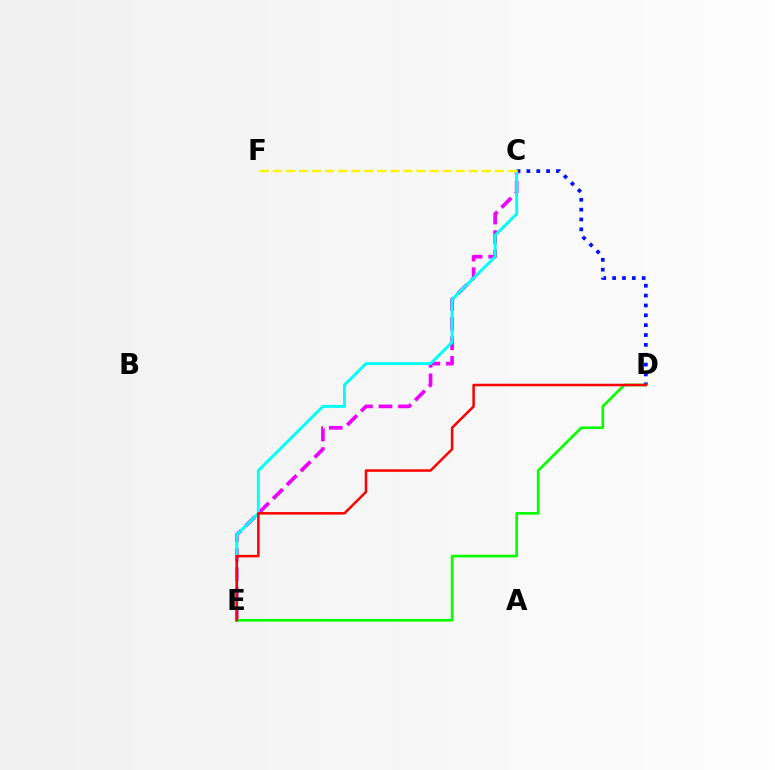{('C', 'D'): [{'color': '#0010ff', 'line_style': 'dotted', 'thickness': 2.68}], ('C', 'E'): [{'color': '#ee00ff', 'line_style': 'dashed', 'thickness': 2.65}, {'color': '#00fff6', 'line_style': 'solid', 'thickness': 2.11}], ('C', 'F'): [{'color': '#fcf500', 'line_style': 'dashed', 'thickness': 1.77}], ('D', 'E'): [{'color': '#08ff00', 'line_style': 'solid', 'thickness': 1.93}, {'color': '#ff0000', 'line_style': 'solid', 'thickness': 1.81}]}